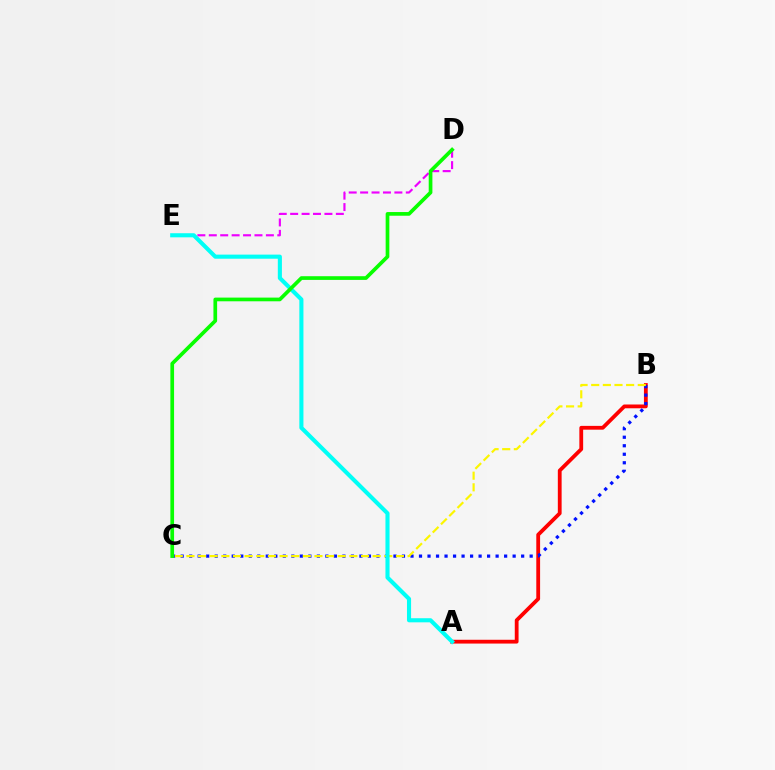{('D', 'E'): [{'color': '#ee00ff', 'line_style': 'dashed', 'thickness': 1.55}], ('A', 'B'): [{'color': '#ff0000', 'line_style': 'solid', 'thickness': 2.73}], ('B', 'C'): [{'color': '#0010ff', 'line_style': 'dotted', 'thickness': 2.31}, {'color': '#fcf500', 'line_style': 'dashed', 'thickness': 1.58}], ('A', 'E'): [{'color': '#00fff6', 'line_style': 'solid', 'thickness': 2.95}], ('C', 'D'): [{'color': '#08ff00', 'line_style': 'solid', 'thickness': 2.65}]}